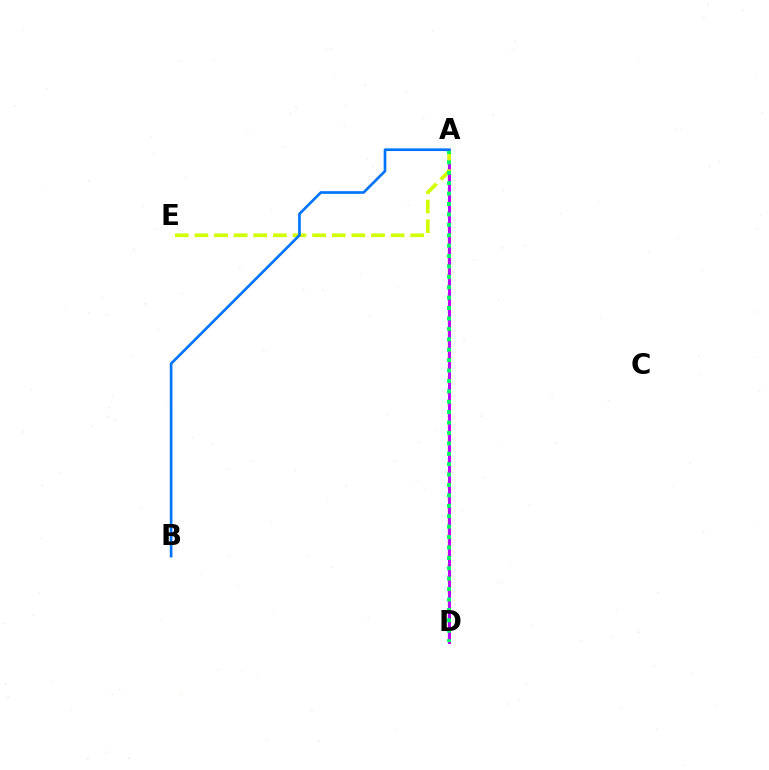{('A', 'D'): [{'color': '#ff0000', 'line_style': 'dashed', 'thickness': 1.6}, {'color': '#b900ff', 'line_style': 'solid', 'thickness': 2.16}, {'color': '#00ff5c', 'line_style': 'dotted', 'thickness': 2.83}], ('A', 'E'): [{'color': '#d1ff00', 'line_style': 'dashed', 'thickness': 2.67}], ('A', 'B'): [{'color': '#0074ff', 'line_style': 'solid', 'thickness': 1.92}]}